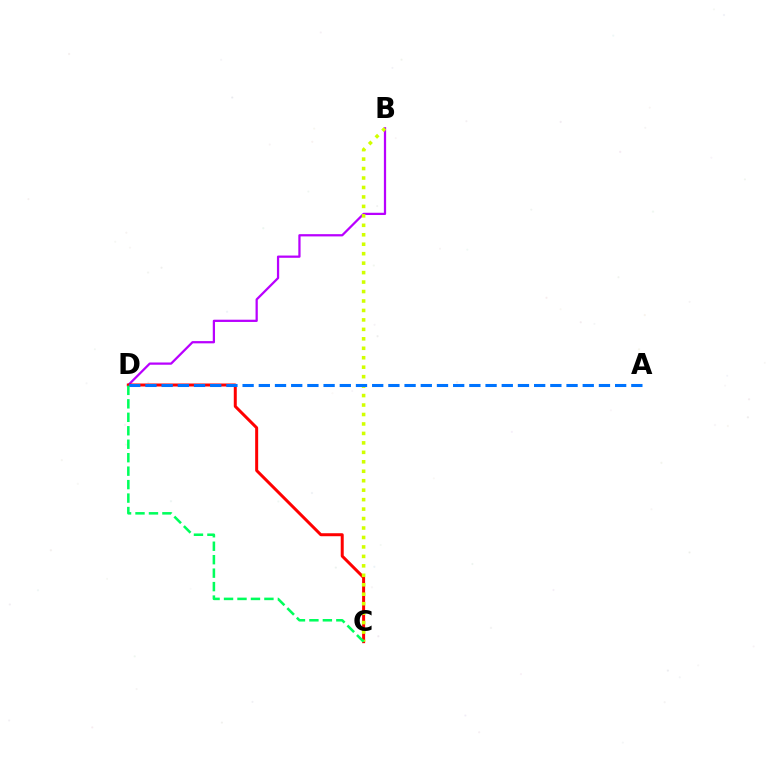{('B', 'D'): [{'color': '#b900ff', 'line_style': 'solid', 'thickness': 1.62}], ('C', 'D'): [{'color': '#ff0000', 'line_style': 'solid', 'thickness': 2.16}, {'color': '#00ff5c', 'line_style': 'dashed', 'thickness': 1.83}], ('B', 'C'): [{'color': '#d1ff00', 'line_style': 'dotted', 'thickness': 2.57}], ('A', 'D'): [{'color': '#0074ff', 'line_style': 'dashed', 'thickness': 2.2}]}